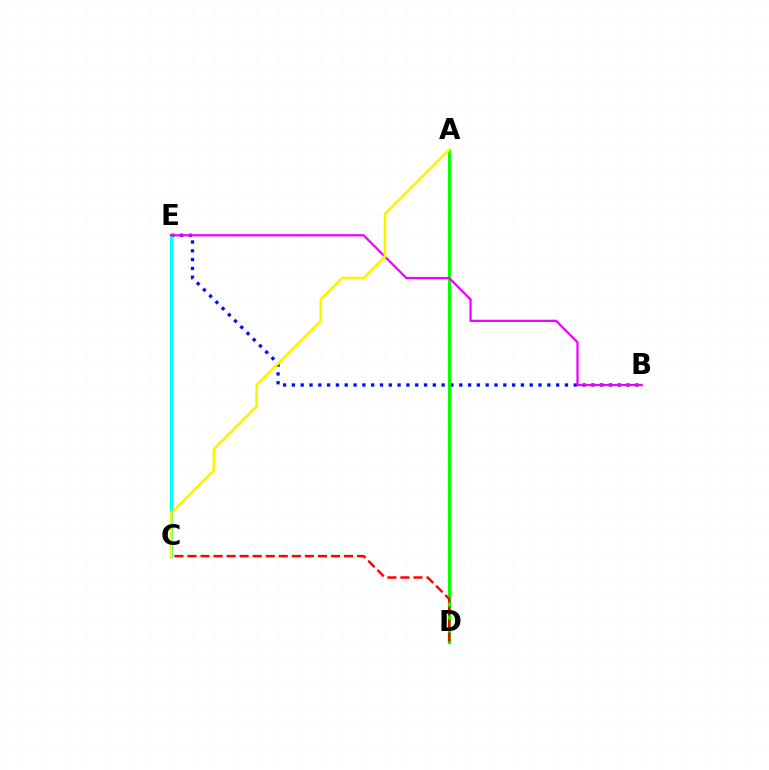{('B', 'E'): [{'color': '#0010ff', 'line_style': 'dotted', 'thickness': 2.39}, {'color': '#ee00ff', 'line_style': 'solid', 'thickness': 1.62}], ('A', 'D'): [{'color': '#08ff00', 'line_style': 'solid', 'thickness': 2.23}], ('C', 'E'): [{'color': '#00fff6', 'line_style': 'solid', 'thickness': 2.25}], ('A', 'C'): [{'color': '#fcf500', 'line_style': 'solid', 'thickness': 1.92}], ('C', 'D'): [{'color': '#ff0000', 'line_style': 'dashed', 'thickness': 1.77}]}